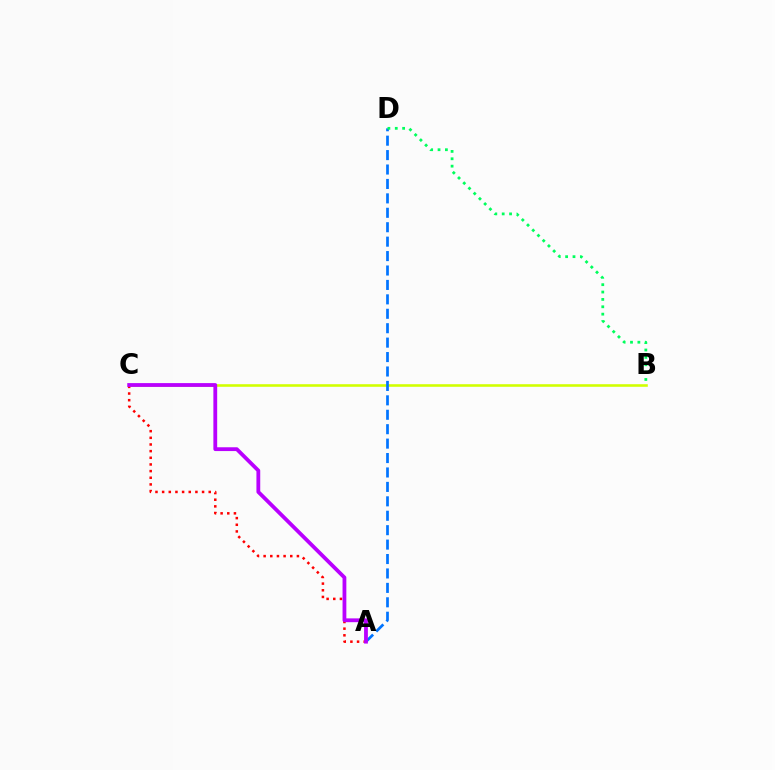{('B', 'C'): [{'color': '#d1ff00', 'line_style': 'solid', 'thickness': 1.86}], ('A', 'D'): [{'color': '#0074ff', 'line_style': 'dashed', 'thickness': 1.96}], ('A', 'C'): [{'color': '#ff0000', 'line_style': 'dotted', 'thickness': 1.81}, {'color': '#b900ff', 'line_style': 'solid', 'thickness': 2.73}], ('B', 'D'): [{'color': '#00ff5c', 'line_style': 'dotted', 'thickness': 2.0}]}